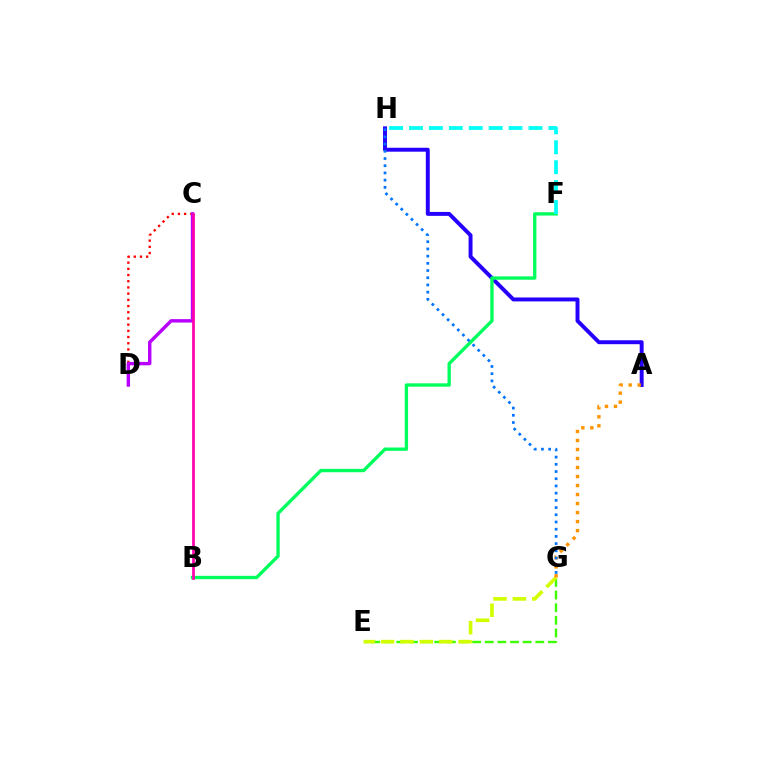{('E', 'G'): [{'color': '#3dff00', 'line_style': 'dashed', 'thickness': 1.72}, {'color': '#d1ff00', 'line_style': 'dashed', 'thickness': 2.64}], ('C', 'D'): [{'color': '#ff0000', 'line_style': 'dotted', 'thickness': 1.68}, {'color': '#b900ff', 'line_style': 'solid', 'thickness': 2.45}], ('A', 'H'): [{'color': '#2500ff', 'line_style': 'solid', 'thickness': 2.83}], ('A', 'G'): [{'color': '#ff9400', 'line_style': 'dotted', 'thickness': 2.45}], ('B', 'F'): [{'color': '#00ff5c', 'line_style': 'solid', 'thickness': 2.41}], ('F', 'H'): [{'color': '#00fff6', 'line_style': 'dashed', 'thickness': 2.71}], ('G', 'H'): [{'color': '#0074ff', 'line_style': 'dotted', 'thickness': 1.96}], ('B', 'C'): [{'color': '#ff00ac', 'line_style': 'solid', 'thickness': 1.96}]}